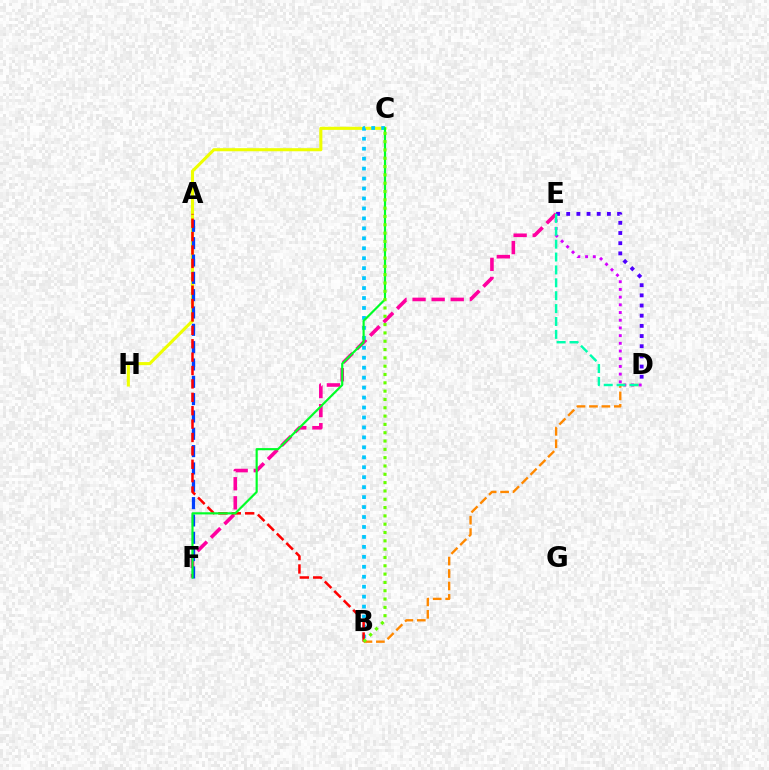{('B', 'D'): [{'color': '#ff8800', 'line_style': 'dashed', 'thickness': 1.69}], ('D', 'E'): [{'color': '#d600ff', 'line_style': 'dotted', 'thickness': 2.09}, {'color': '#4f00ff', 'line_style': 'dotted', 'thickness': 2.76}, {'color': '#00ffaf', 'line_style': 'dashed', 'thickness': 1.75}], ('C', 'H'): [{'color': '#eeff00', 'line_style': 'solid', 'thickness': 2.22}], ('E', 'F'): [{'color': '#ff00a0', 'line_style': 'dashed', 'thickness': 2.59}], ('A', 'F'): [{'color': '#003fff', 'line_style': 'dashed', 'thickness': 2.35}], ('B', 'C'): [{'color': '#00c7ff', 'line_style': 'dotted', 'thickness': 2.7}, {'color': '#66ff00', 'line_style': 'dotted', 'thickness': 2.26}], ('A', 'B'): [{'color': '#ff0000', 'line_style': 'dashed', 'thickness': 1.82}], ('C', 'F'): [{'color': '#00ff27', 'line_style': 'solid', 'thickness': 1.56}]}